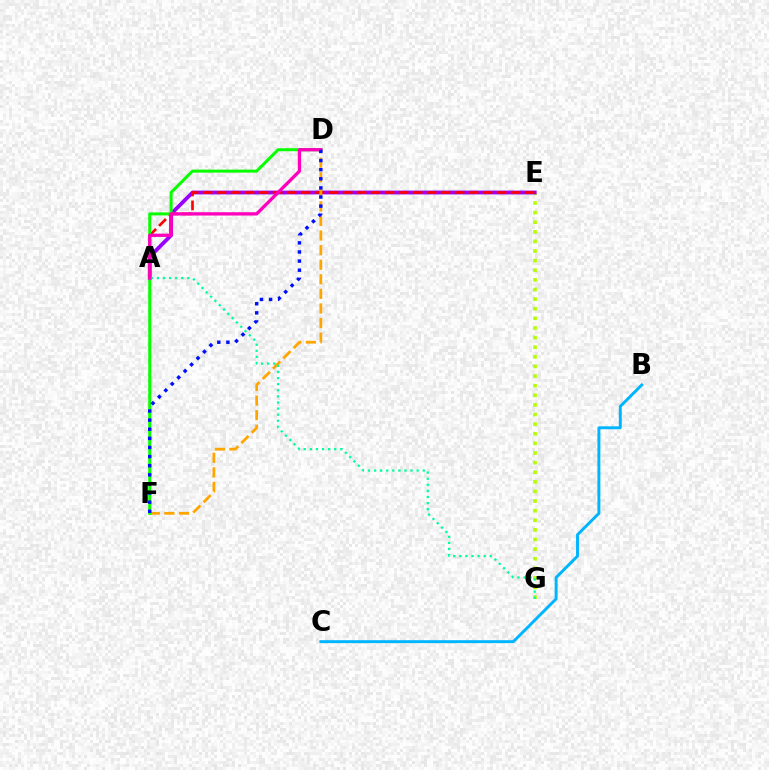{('E', 'G'): [{'color': '#b3ff00', 'line_style': 'dotted', 'thickness': 2.61}], ('A', 'E'): [{'color': '#9b00ff', 'line_style': 'solid', 'thickness': 2.75}, {'color': '#ff0000', 'line_style': 'dashed', 'thickness': 1.9}], ('D', 'F'): [{'color': '#ffa500', 'line_style': 'dashed', 'thickness': 1.98}, {'color': '#08ff00', 'line_style': 'solid', 'thickness': 2.16}, {'color': '#0010ff', 'line_style': 'dotted', 'thickness': 2.48}], ('B', 'C'): [{'color': '#00b5ff', 'line_style': 'solid', 'thickness': 2.11}], ('A', 'G'): [{'color': '#00ff9d', 'line_style': 'dotted', 'thickness': 1.65}], ('A', 'D'): [{'color': '#ff00bd', 'line_style': 'solid', 'thickness': 2.37}]}